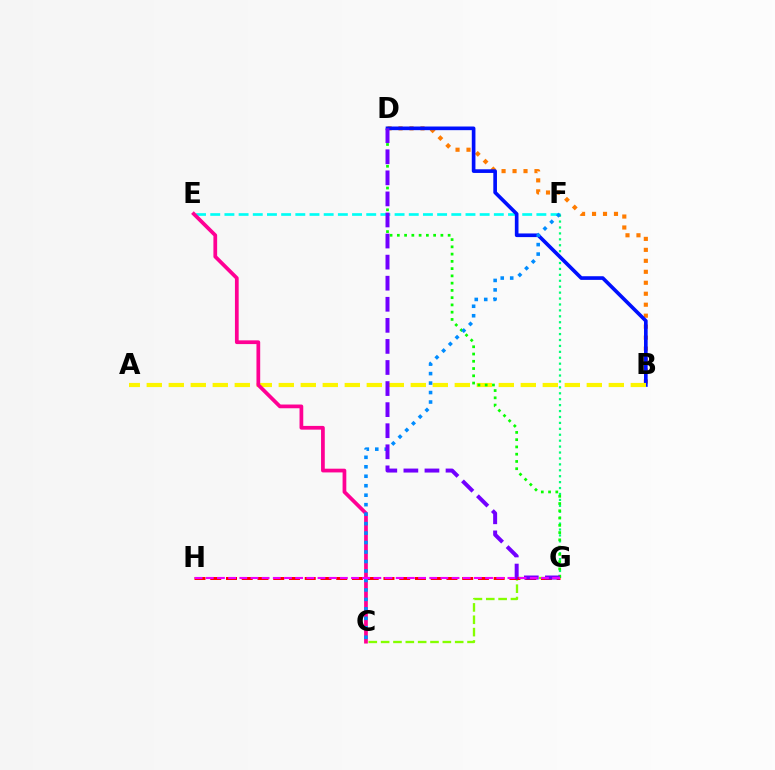{('B', 'D'): [{'color': '#ff7c00', 'line_style': 'dotted', 'thickness': 2.98}, {'color': '#0010ff', 'line_style': 'solid', 'thickness': 2.63}], ('C', 'G'): [{'color': '#84ff00', 'line_style': 'dashed', 'thickness': 1.68}], ('E', 'F'): [{'color': '#00fff6', 'line_style': 'dashed', 'thickness': 1.93}], ('F', 'G'): [{'color': '#00ff74', 'line_style': 'dotted', 'thickness': 1.61}], ('G', 'H'): [{'color': '#ff0000', 'line_style': 'dashed', 'thickness': 2.14}, {'color': '#ee00ff', 'line_style': 'dashed', 'thickness': 1.52}], ('A', 'B'): [{'color': '#fcf500', 'line_style': 'dashed', 'thickness': 2.99}], ('D', 'G'): [{'color': '#08ff00', 'line_style': 'dotted', 'thickness': 1.97}, {'color': '#7200ff', 'line_style': 'dashed', 'thickness': 2.86}], ('C', 'E'): [{'color': '#ff0094', 'line_style': 'solid', 'thickness': 2.69}], ('C', 'F'): [{'color': '#008cff', 'line_style': 'dotted', 'thickness': 2.57}]}